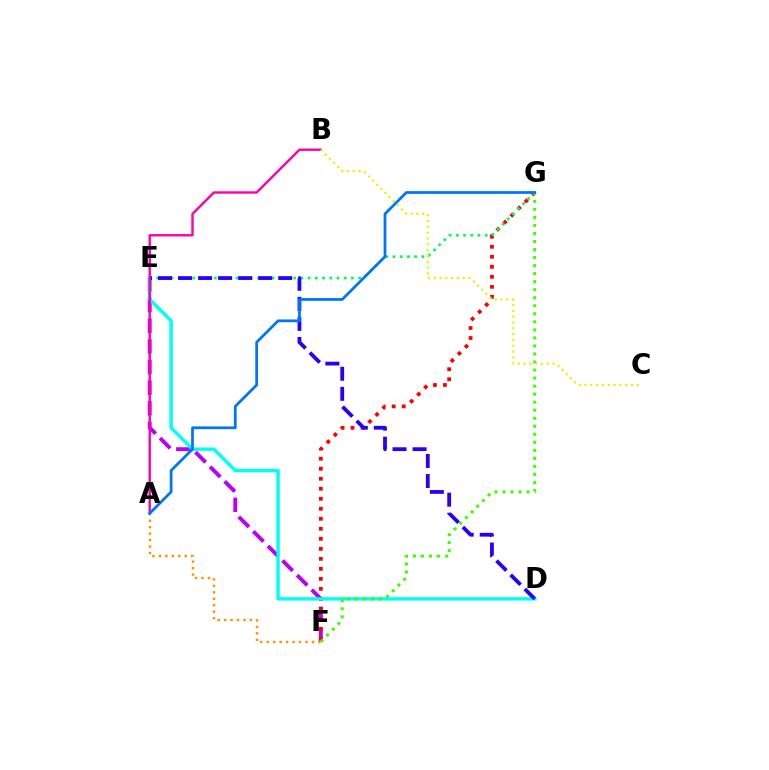{('E', 'F'): [{'color': '#b900ff', 'line_style': 'dashed', 'thickness': 2.8}], ('F', 'G'): [{'color': '#ff0000', 'line_style': 'dotted', 'thickness': 2.72}, {'color': '#3dff00', 'line_style': 'dotted', 'thickness': 2.18}], ('E', 'G'): [{'color': '#00ff5c', 'line_style': 'dotted', 'thickness': 1.96}], ('D', 'E'): [{'color': '#00fff6', 'line_style': 'solid', 'thickness': 2.46}, {'color': '#2500ff', 'line_style': 'dashed', 'thickness': 2.72}], ('A', 'B'): [{'color': '#ff00ac', 'line_style': 'solid', 'thickness': 1.73}], ('B', 'C'): [{'color': '#d1ff00', 'line_style': 'dotted', 'thickness': 1.58}], ('A', 'F'): [{'color': '#ff9400', 'line_style': 'dotted', 'thickness': 1.76}], ('A', 'G'): [{'color': '#0074ff', 'line_style': 'solid', 'thickness': 1.99}]}